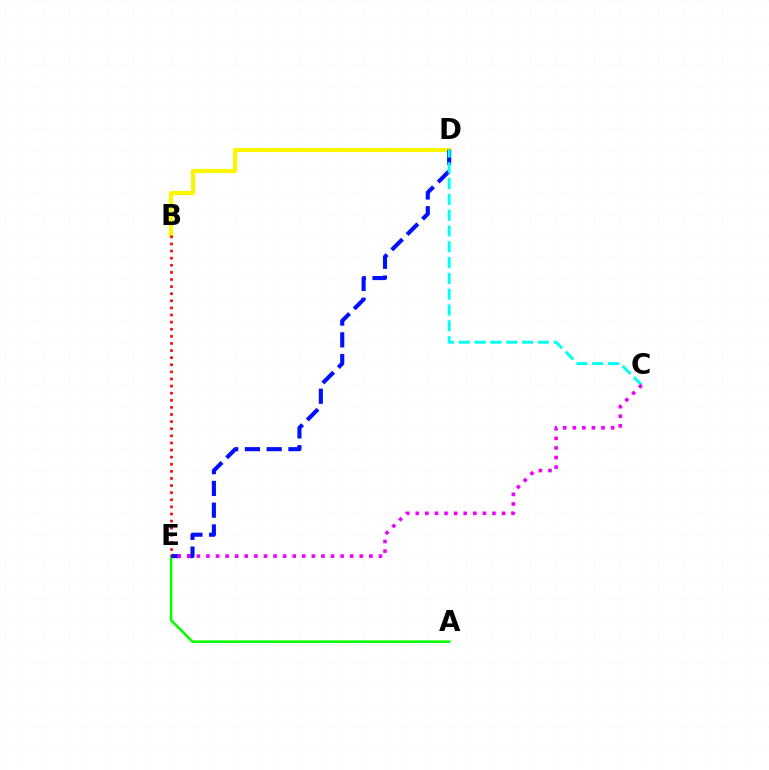{('B', 'D'): [{'color': '#fcf500', 'line_style': 'solid', 'thickness': 2.99}], ('A', 'E'): [{'color': '#08ff00', 'line_style': 'solid', 'thickness': 1.86}], ('D', 'E'): [{'color': '#0010ff', 'line_style': 'dashed', 'thickness': 2.96}], ('C', 'D'): [{'color': '#00fff6', 'line_style': 'dashed', 'thickness': 2.15}], ('C', 'E'): [{'color': '#ee00ff', 'line_style': 'dotted', 'thickness': 2.6}], ('B', 'E'): [{'color': '#ff0000', 'line_style': 'dotted', 'thickness': 1.93}]}